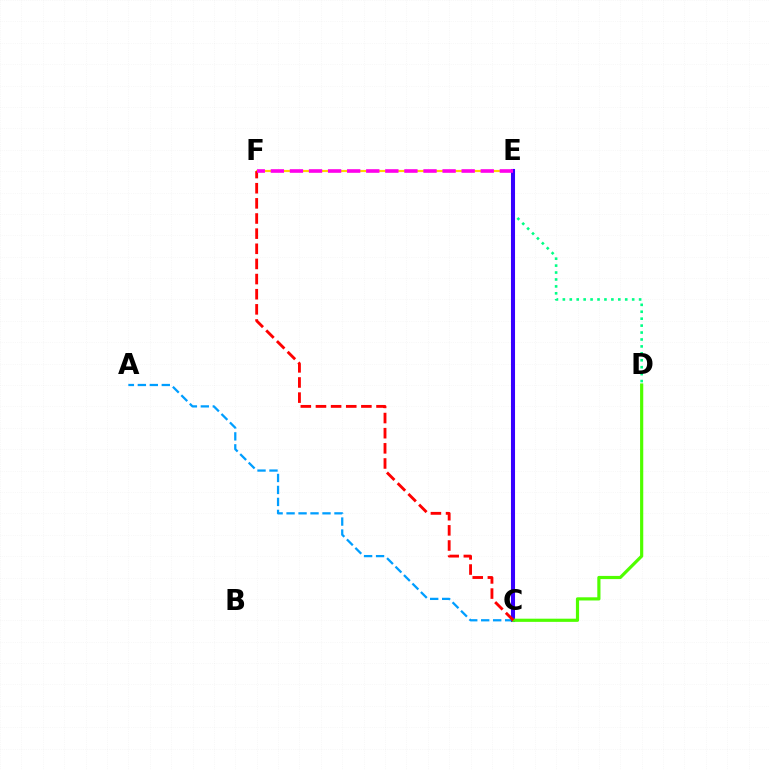{('D', 'E'): [{'color': '#00ff86', 'line_style': 'dotted', 'thickness': 1.88}], ('E', 'F'): [{'color': '#ffd500', 'line_style': 'solid', 'thickness': 1.55}, {'color': '#ff00ed', 'line_style': 'dashed', 'thickness': 2.59}], ('A', 'C'): [{'color': '#009eff', 'line_style': 'dashed', 'thickness': 1.63}], ('C', 'E'): [{'color': '#3700ff', 'line_style': 'solid', 'thickness': 2.93}], ('C', 'D'): [{'color': '#4fff00', 'line_style': 'solid', 'thickness': 2.29}], ('C', 'F'): [{'color': '#ff0000', 'line_style': 'dashed', 'thickness': 2.06}]}